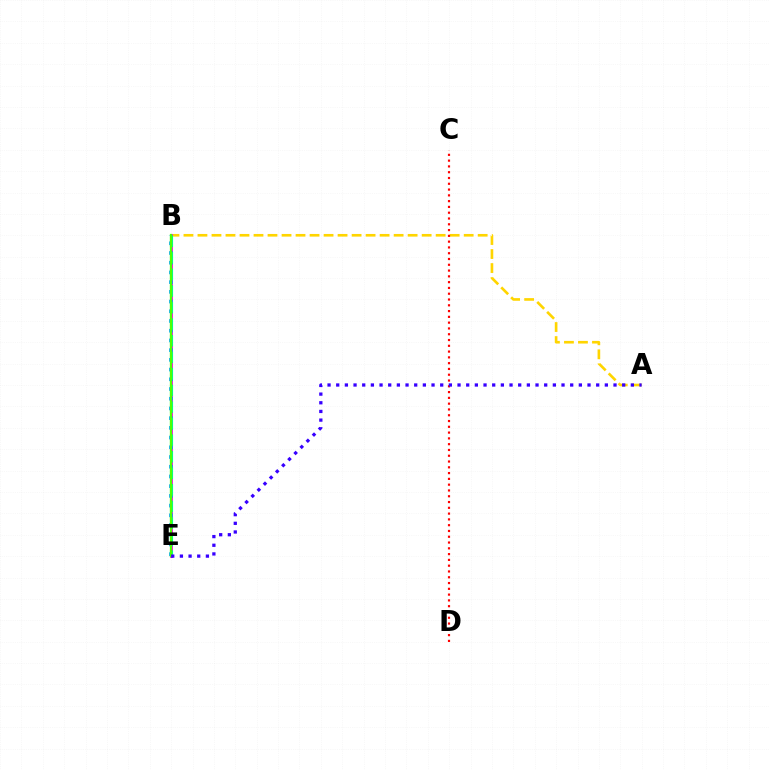{('A', 'B'): [{'color': '#ffd500', 'line_style': 'dashed', 'thickness': 1.9}], ('B', 'E'): [{'color': '#ff00ed', 'line_style': 'solid', 'thickness': 2.04}, {'color': '#009eff', 'line_style': 'dotted', 'thickness': 2.64}, {'color': '#00ff86', 'line_style': 'dashed', 'thickness': 2.25}, {'color': '#4fff00', 'line_style': 'solid', 'thickness': 1.62}], ('C', 'D'): [{'color': '#ff0000', 'line_style': 'dotted', 'thickness': 1.57}], ('A', 'E'): [{'color': '#3700ff', 'line_style': 'dotted', 'thickness': 2.35}]}